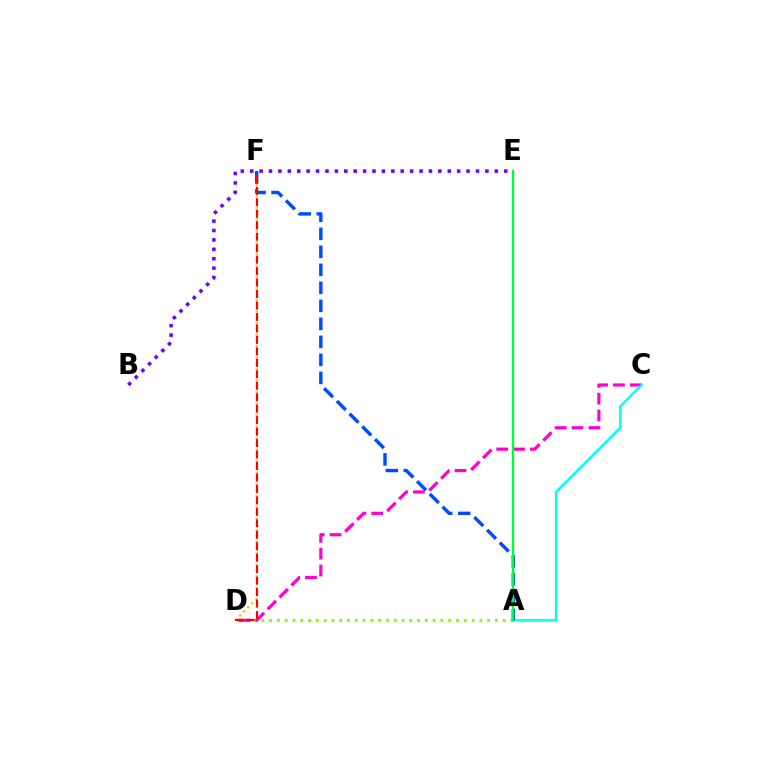{('A', 'D'): [{'color': '#84ff00', 'line_style': 'dotted', 'thickness': 2.12}], ('D', 'F'): [{'color': '#ffbd00', 'line_style': 'dotted', 'thickness': 1.56}, {'color': '#ff0000', 'line_style': 'dashed', 'thickness': 1.56}], ('C', 'D'): [{'color': '#ff00cf', 'line_style': 'dashed', 'thickness': 2.29}], ('A', 'C'): [{'color': '#00fff6', 'line_style': 'solid', 'thickness': 1.74}], ('B', 'E'): [{'color': '#7200ff', 'line_style': 'dotted', 'thickness': 2.56}], ('A', 'F'): [{'color': '#004bff', 'line_style': 'dashed', 'thickness': 2.45}], ('A', 'E'): [{'color': '#00ff39', 'line_style': 'solid', 'thickness': 1.71}]}